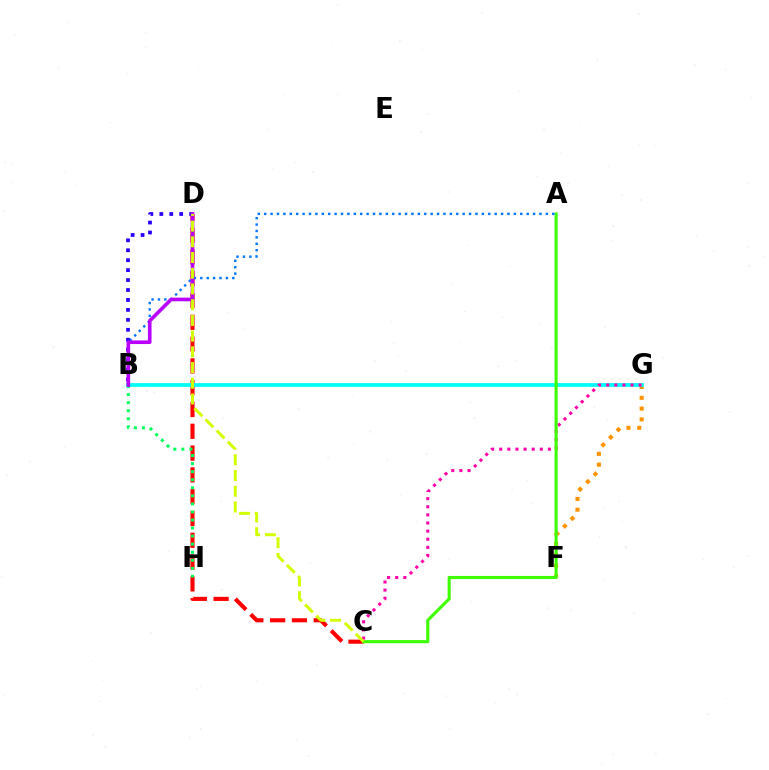{('F', 'G'): [{'color': '#ff9400', 'line_style': 'dotted', 'thickness': 2.93}], ('C', 'D'): [{'color': '#ff0000', 'line_style': 'dashed', 'thickness': 2.96}, {'color': '#d1ff00', 'line_style': 'dashed', 'thickness': 2.13}], ('B', 'G'): [{'color': '#00fff6', 'line_style': 'solid', 'thickness': 2.72}], ('C', 'G'): [{'color': '#ff00ac', 'line_style': 'dotted', 'thickness': 2.2}], ('A', 'C'): [{'color': '#3dff00', 'line_style': 'solid', 'thickness': 2.24}], ('A', 'B'): [{'color': '#0074ff', 'line_style': 'dotted', 'thickness': 1.74}], ('B', 'H'): [{'color': '#00ff5c', 'line_style': 'dotted', 'thickness': 2.19}], ('B', 'D'): [{'color': '#2500ff', 'line_style': 'dotted', 'thickness': 2.7}, {'color': '#b900ff', 'line_style': 'solid', 'thickness': 2.62}]}